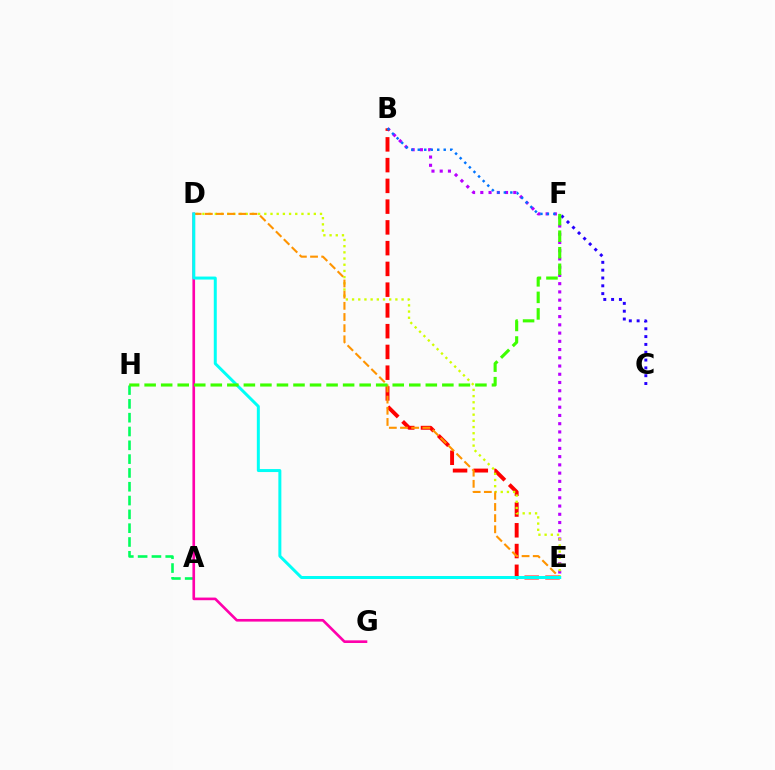{('B', 'E'): [{'color': '#b900ff', 'line_style': 'dotted', 'thickness': 2.24}, {'color': '#ff0000', 'line_style': 'dashed', 'thickness': 2.82}], ('A', 'H'): [{'color': '#00ff5c', 'line_style': 'dashed', 'thickness': 1.88}], ('D', 'E'): [{'color': '#d1ff00', 'line_style': 'dotted', 'thickness': 1.68}, {'color': '#ff9400', 'line_style': 'dashed', 'thickness': 1.52}, {'color': '#00fff6', 'line_style': 'solid', 'thickness': 2.15}], ('D', 'G'): [{'color': '#ff00ac', 'line_style': 'solid', 'thickness': 1.91}], ('B', 'F'): [{'color': '#0074ff', 'line_style': 'dotted', 'thickness': 1.76}], ('C', 'F'): [{'color': '#2500ff', 'line_style': 'dotted', 'thickness': 2.12}], ('F', 'H'): [{'color': '#3dff00', 'line_style': 'dashed', 'thickness': 2.25}]}